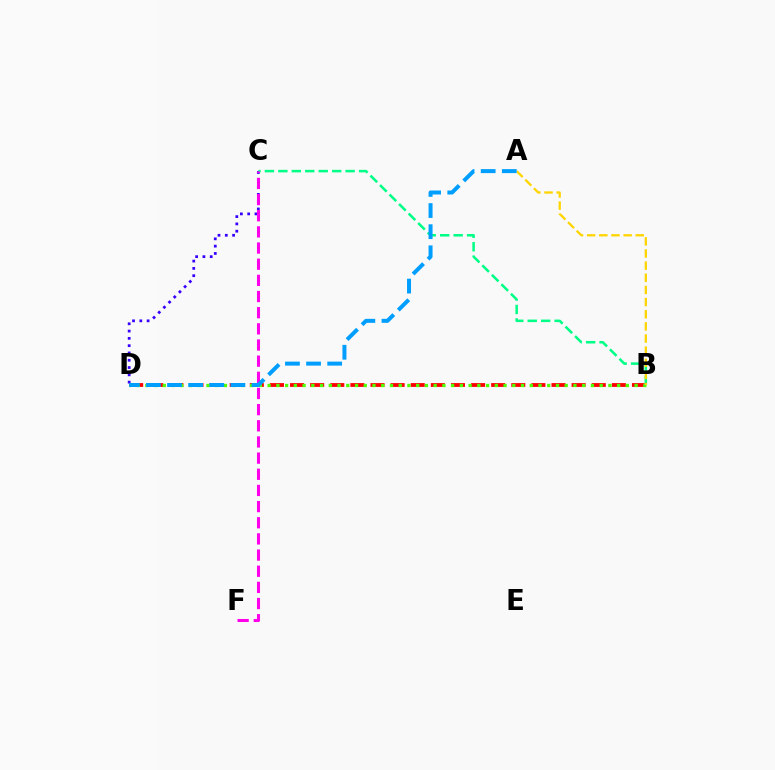{('B', 'D'): [{'color': '#ff0000', 'line_style': 'dashed', 'thickness': 2.73}, {'color': '#4fff00', 'line_style': 'dotted', 'thickness': 2.37}], ('C', 'D'): [{'color': '#3700ff', 'line_style': 'dotted', 'thickness': 1.98}], ('B', 'C'): [{'color': '#00ff86', 'line_style': 'dashed', 'thickness': 1.83}], ('A', 'B'): [{'color': '#ffd500', 'line_style': 'dashed', 'thickness': 1.65}], ('C', 'F'): [{'color': '#ff00ed', 'line_style': 'dashed', 'thickness': 2.2}], ('A', 'D'): [{'color': '#009eff', 'line_style': 'dashed', 'thickness': 2.87}]}